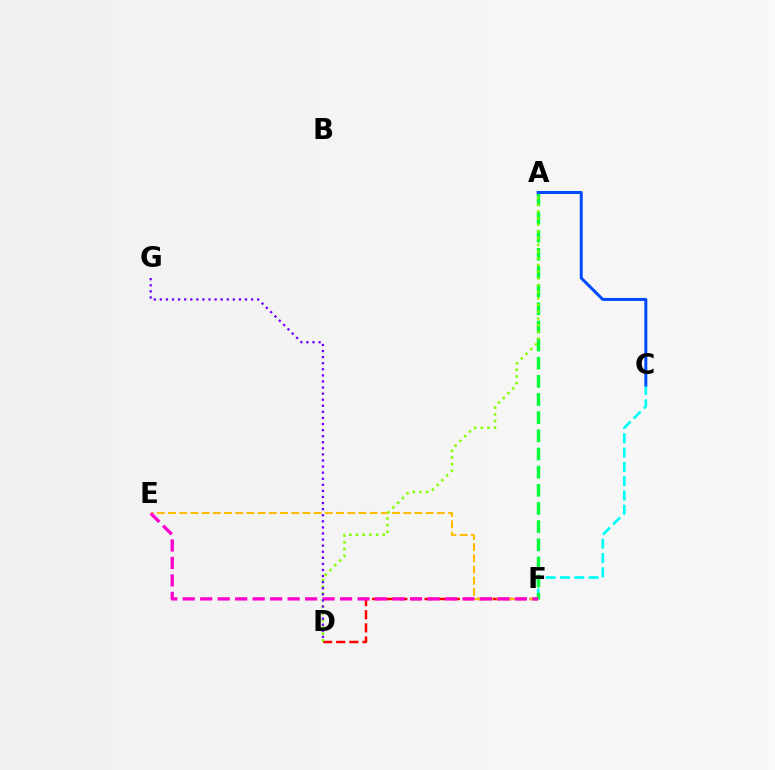{('D', 'F'): [{'color': '#ff0000', 'line_style': 'dashed', 'thickness': 1.78}], ('E', 'F'): [{'color': '#ffbd00', 'line_style': 'dashed', 'thickness': 1.52}, {'color': '#ff00cf', 'line_style': 'dashed', 'thickness': 2.38}], ('C', 'F'): [{'color': '#00fff6', 'line_style': 'dashed', 'thickness': 1.94}], ('A', 'F'): [{'color': '#00ff39', 'line_style': 'dashed', 'thickness': 2.47}], ('A', 'D'): [{'color': '#84ff00', 'line_style': 'dotted', 'thickness': 1.82}], ('D', 'G'): [{'color': '#7200ff', 'line_style': 'dotted', 'thickness': 1.65}], ('A', 'C'): [{'color': '#004bff', 'line_style': 'solid', 'thickness': 2.15}]}